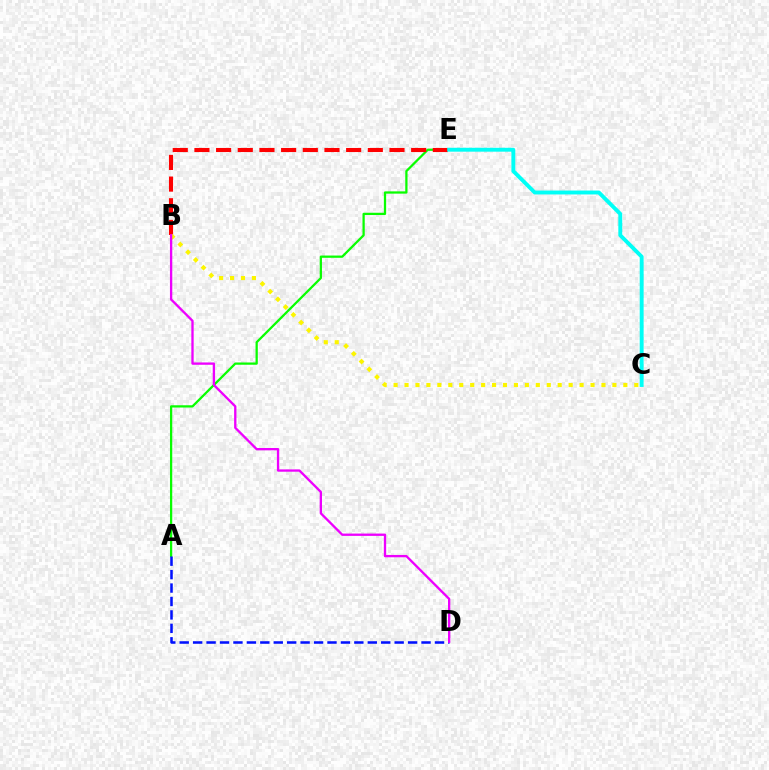{('A', 'E'): [{'color': '#08ff00', 'line_style': 'solid', 'thickness': 1.63}], ('A', 'D'): [{'color': '#0010ff', 'line_style': 'dashed', 'thickness': 1.82}], ('B', 'E'): [{'color': '#ff0000', 'line_style': 'dashed', 'thickness': 2.94}], ('B', 'C'): [{'color': '#fcf500', 'line_style': 'dotted', 'thickness': 2.97}], ('C', 'E'): [{'color': '#00fff6', 'line_style': 'solid', 'thickness': 2.81}], ('B', 'D'): [{'color': '#ee00ff', 'line_style': 'solid', 'thickness': 1.67}]}